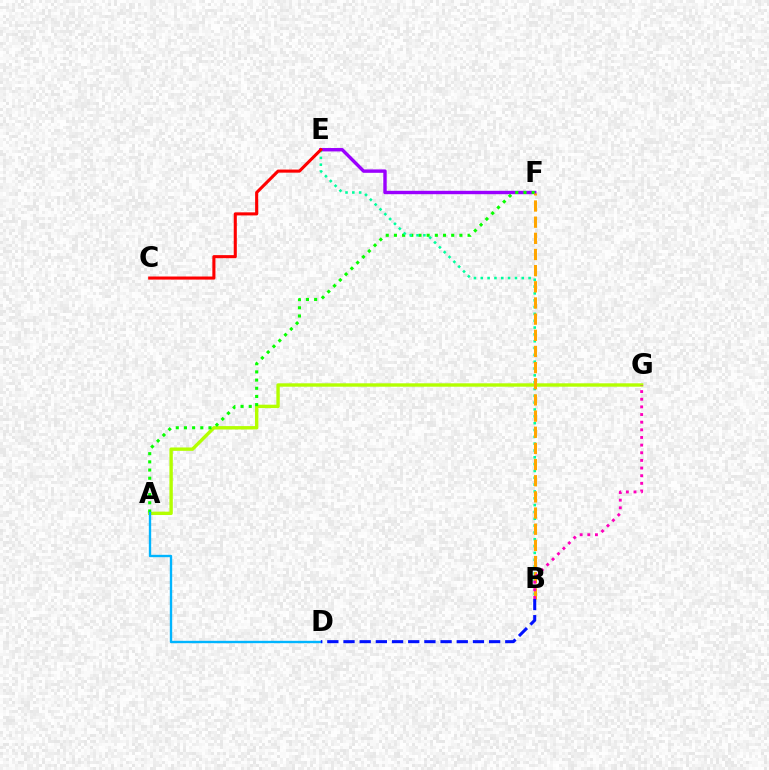{('A', 'G'): [{'color': '#b3ff00', 'line_style': 'solid', 'thickness': 2.44}], ('E', 'F'): [{'color': '#9b00ff', 'line_style': 'solid', 'thickness': 2.45}], ('A', 'F'): [{'color': '#08ff00', 'line_style': 'dotted', 'thickness': 2.22}], ('B', 'E'): [{'color': '#00ff9d', 'line_style': 'dotted', 'thickness': 1.86}], ('B', 'F'): [{'color': '#ffa500', 'line_style': 'dashed', 'thickness': 2.2}], ('B', 'G'): [{'color': '#ff00bd', 'line_style': 'dotted', 'thickness': 2.08}], ('A', 'D'): [{'color': '#00b5ff', 'line_style': 'solid', 'thickness': 1.7}], ('C', 'E'): [{'color': '#ff0000', 'line_style': 'solid', 'thickness': 2.22}], ('B', 'D'): [{'color': '#0010ff', 'line_style': 'dashed', 'thickness': 2.2}]}